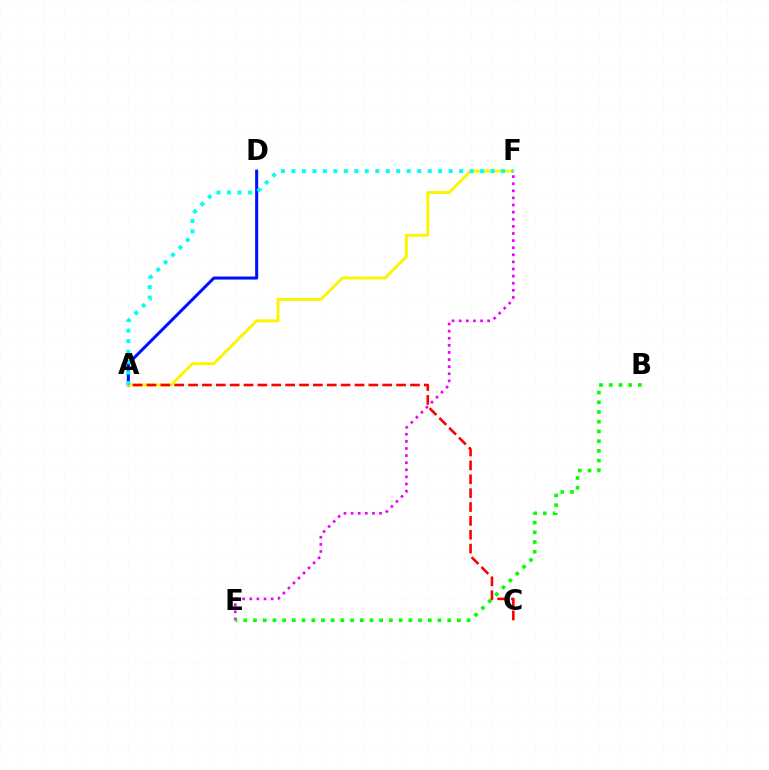{('A', 'D'): [{'color': '#0010ff', 'line_style': 'solid', 'thickness': 2.18}], ('E', 'F'): [{'color': '#ee00ff', 'line_style': 'dotted', 'thickness': 1.93}], ('B', 'E'): [{'color': '#08ff00', 'line_style': 'dotted', 'thickness': 2.64}], ('A', 'F'): [{'color': '#fcf500', 'line_style': 'solid', 'thickness': 2.1}, {'color': '#00fff6', 'line_style': 'dotted', 'thickness': 2.85}], ('A', 'C'): [{'color': '#ff0000', 'line_style': 'dashed', 'thickness': 1.88}]}